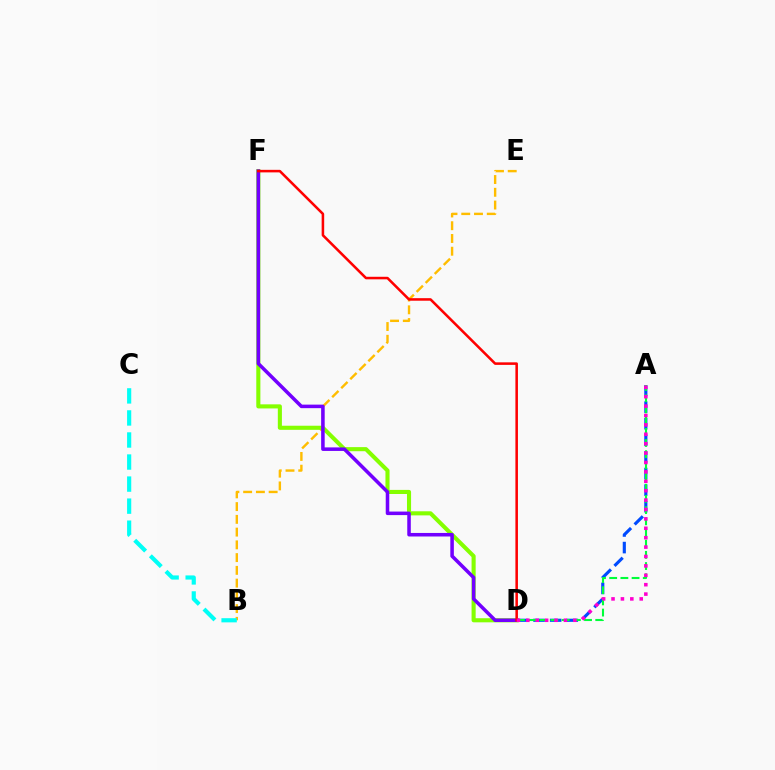{('B', 'E'): [{'color': '#ffbd00', 'line_style': 'dashed', 'thickness': 1.73}], ('B', 'C'): [{'color': '#00fff6', 'line_style': 'dashed', 'thickness': 3.0}], ('A', 'D'): [{'color': '#004bff', 'line_style': 'dashed', 'thickness': 2.26}, {'color': '#00ff39', 'line_style': 'dashed', 'thickness': 1.52}, {'color': '#ff00cf', 'line_style': 'dotted', 'thickness': 2.55}], ('D', 'F'): [{'color': '#84ff00', 'line_style': 'solid', 'thickness': 2.95}, {'color': '#7200ff', 'line_style': 'solid', 'thickness': 2.55}, {'color': '#ff0000', 'line_style': 'solid', 'thickness': 1.83}]}